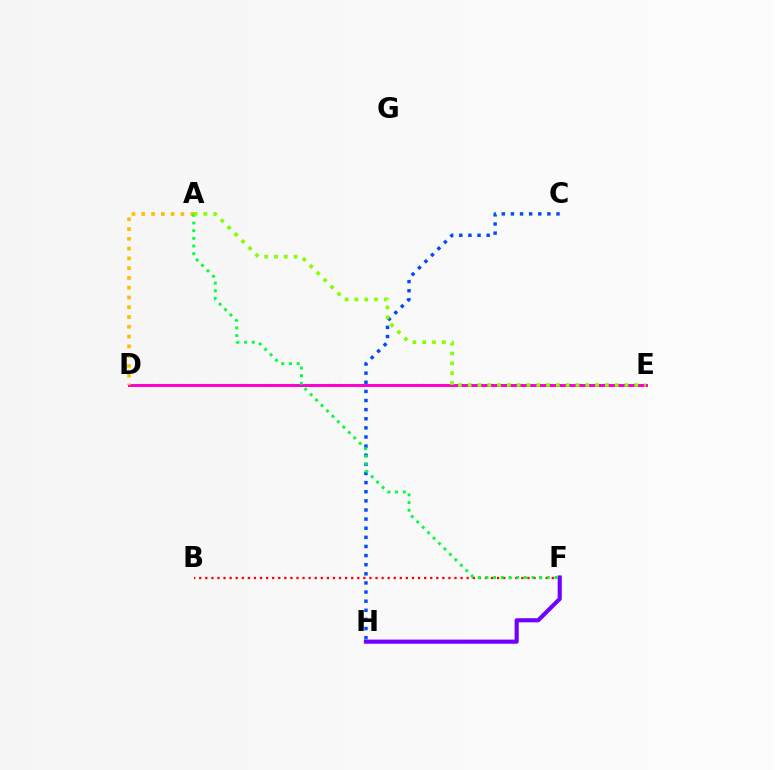{('B', 'F'): [{'color': '#ff0000', 'line_style': 'dotted', 'thickness': 1.65}], ('F', 'H'): [{'color': '#7200ff', 'line_style': 'solid', 'thickness': 2.97}], ('C', 'H'): [{'color': '#004bff', 'line_style': 'dotted', 'thickness': 2.48}], ('D', 'E'): [{'color': '#00fff6', 'line_style': 'dotted', 'thickness': 1.59}, {'color': '#ff00cf', 'line_style': 'solid', 'thickness': 2.13}], ('A', 'D'): [{'color': '#ffbd00', 'line_style': 'dotted', 'thickness': 2.66}], ('A', 'F'): [{'color': '#00ff39', 'line_style': 'dotted', 'thickness': 2.09}], ('A', 'E'): [{'color': '#84ff00', 'line_style': 'dotted', 'thickness': 2.66}]}